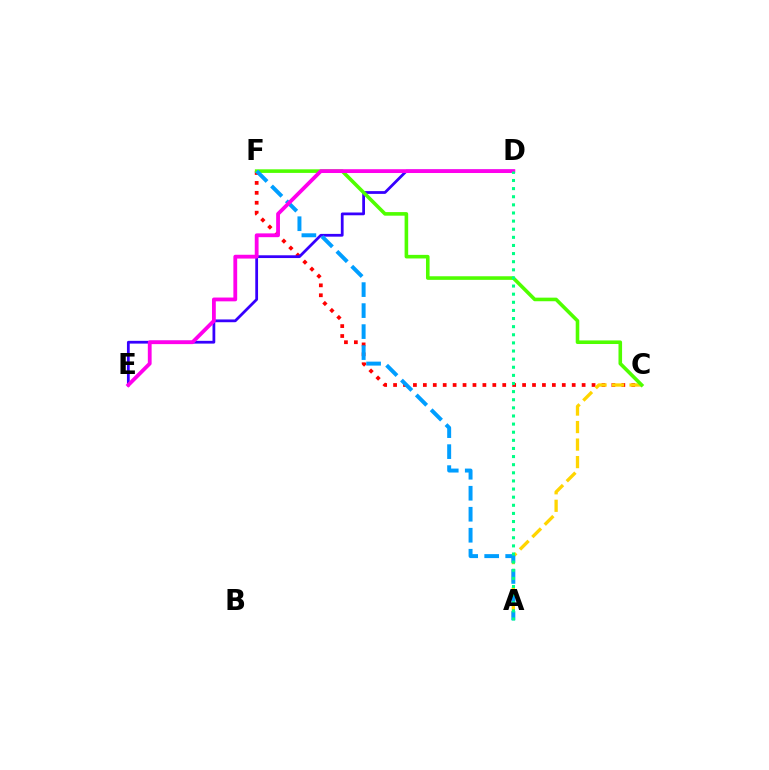{('C', 'F'): [{'color': '#ff0000', 'line_style': 'dotted', 'thickness': 2.7}, {'color': '#4fff00', 'line_style': 'solid', 'thickness': 2.58}], ('D', 'E'): [{'color': '#3700ff', 'line_style': 'solid', 'thickness': 1.99}, {'color': '#ff00ed', 'line_style': 'solid', 'thickness': 2.74}], ('A', 'C'): [{'color': '#ffd500', 'line_style': 'dashed', 'thickness': 2.38}], ('A', 'F'): [{'color': '#009eff', 'line_style': 'dashed', 'thickness': 2.85}], ('A', 'D'): [{'color': '#00ff86', 'line_style': 'dotted', 'thickness': 2.21}]}